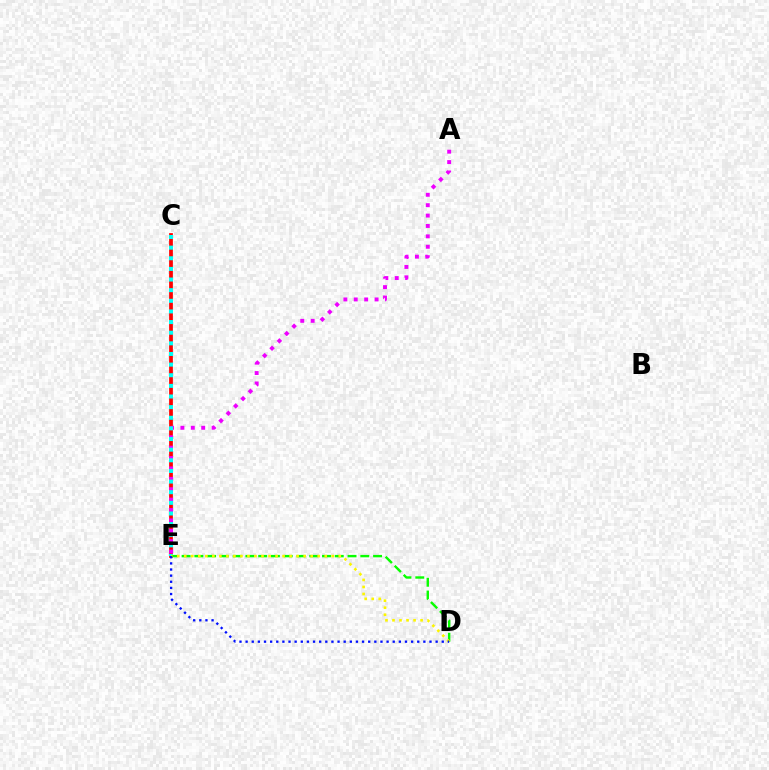{('C', 'E'): [{'color': '#ff0000', 'line_style': 'solid', 'thickness': 2.69}, {'color': '#00fff6', 'line_style': 'dotted', 'thickness': 2.89}], ('A', 'E'): [{'color': '#ee00ff', 'line_style': 'dotted', 'thickness': 2.82}], ('D', 'E'): [{'color': '#08ff00', 'line_style': 'dashed', 'thickness': 1.73}, {'color': '#fcf500', 'line_style': 'dotted', 'thickness': 1.91}, {'color': '#0010ff', 'line_style': 'dotted', 'thickness': 1.67}]}